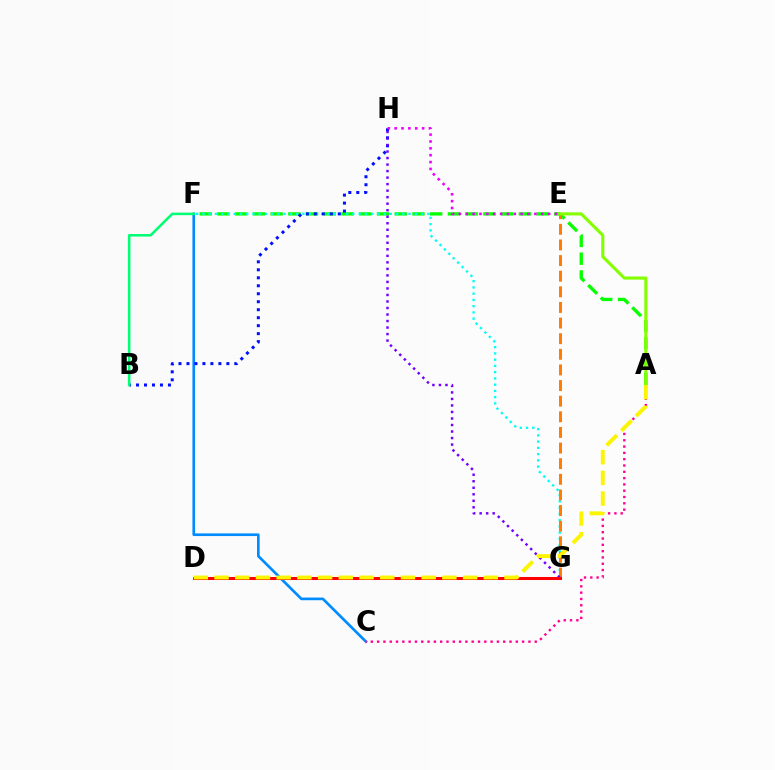{('A', 'F'): [{'color': '#08ff00', 'line_style': 'dashed', 'thickness': 2.41}], ('F', 'G'): [{'color': '#00fff6', 'line_style': 'dotted', 'thickness': 1.7}], ('C', 'F'): [{'color': '#008cff', 'line_style': 'solid', 'thickness': 1.92}], ('E', 'G'): [{'color': '#ff7c00', 'line_style': 'dashed', 'thickness': 2.12}], ('A', 'E'): [{'color': '#84ff00', 'line_style': 'solid', 'thickness': 2.24}], ('B', 'H'): [{'color': '#0010ff', 'line_style': 'dotted', 'thickness': 2.17}], ('E', 'H'): [{'color': '#ee00ff', 'line_style': 'dotted', 'thickness': 1.86}], ('B', 'F'): [{'color': '#00ff74', 'line_style': 'solid', 'thickness': 1.83}], ('A', 'C'): [{'color': '#ff0094', 'line_style': 'dotted', 'thickness': 1.71}], ('G', 'H'): [{'color': '#7200ff', 'line_style': 'dotted', 'thickness': 1.77}], ('D', 'G'): [{'color': '#ff0000', 'line_style': 'solid', 'thickness': 2.18}], ('A', 'D'): [{'color': '#fcf500', 'line_style': 'dashed', 'thickness': 2.81}]}